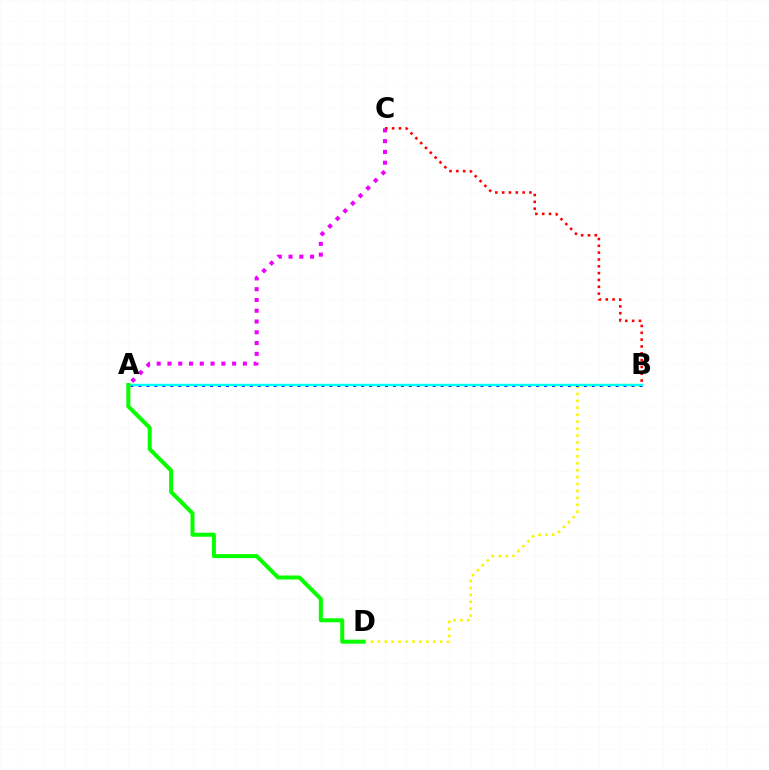{('B', 'D'): [{'color': '#fcf500', 'line_style': 'dotted', 'thickness': 1.88}], ('A', 'C'): [{'color': '#ee00ff', 'line_style': 'dotted', 'thickness': 2.93}], ('A', 'B'): [{'color': '#0010ff', 'line_style': 'dotted', 'thickness': 2.16}, {'color': '#00fff6', 'line_style': 'solid', 'thickness': 1.71}], ('B', 'C'): [{'color': '#ff0000', 'line_style': 'dotted', 'thickness': 1.86}], ('A', 'D'): [{'color': '#08ff00', 'line_style': 'solid', 'thickness': 2.89}]}